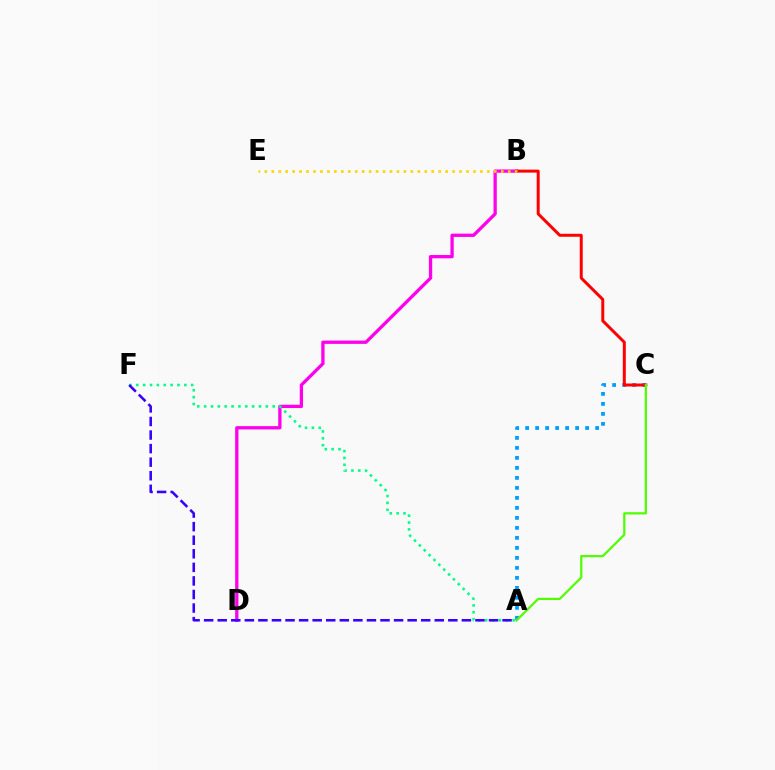{('A', 'C'): [{'color': '#009eff', 'line_style': 'dotted', 'thickness': 2.72}, {'color': '#4fff00', 'line_style': 'solid', 'thickness': 1.6}], ('B', 'D'): [{'color': '#ff00ed', 'line_style': 'solid', 'thickness': 2.37}], ('A', 'F'): [{'color': '#00ff86', 'line_style': 'dotted', 'thickness': 1.86}, {'color': '#3700ff', 'line_style': 'dashed', 'thickness': 1.84}], ('B', 'C'): [{'color': '#ff0000', 'line_style': 'solid', 'thickness': 2.15}], ('B', 'E'): [{'color': '#ffd500', 'line_style': 'dotted', 'thickness': 1.89}]}